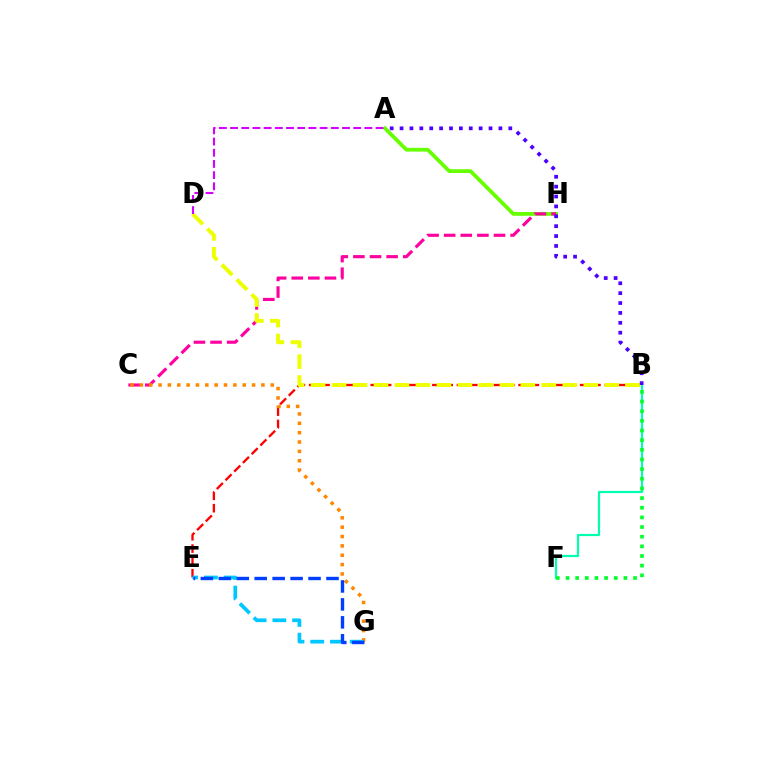{('B', 'E'): [{'color': '#ff0000', 'line_style': 'dashed', 'thickness': 1.67}], ('B', 'F'): [{'color': '#00ffaf', 'line_style': 'solid', 'thickness': 1.57}, {'color': '#00ff27', 'line_style': 'dotted', 'thickness': 2.62}], ('A', 'H'): [{'color': '#66ff00', 'line_style': 'solid', 'thickness': 2.7}], ('C', 'H'): [{'color': '#ff00a0', 'line_style': 'dashed', 'thickness': 2.26}], ('B', 'D'): [{'color': '#eeff00', 'line_style': 'dashed', 'thickness': 2.85}], ('C', 'G'): [{'color': '#ff8800', 'line_style': 'dotted', 'thickness': 2.54}], ('A', 'B'): [{'color': '#4f00ff', 'line_style': 'dotted', 'thickness': 2.69}], ('A', 'D'): [{'color': '#d600ff', 'line_style': 'dashed', 'thickness': 1.52}], ('E', 'G'): [{'color': '#00c7ff', 'line_style': 'dashed', 'thickness': 2.68}, {'color': '#003fff', 'line_style': 'dashed', 'thickness': 2.44}]}